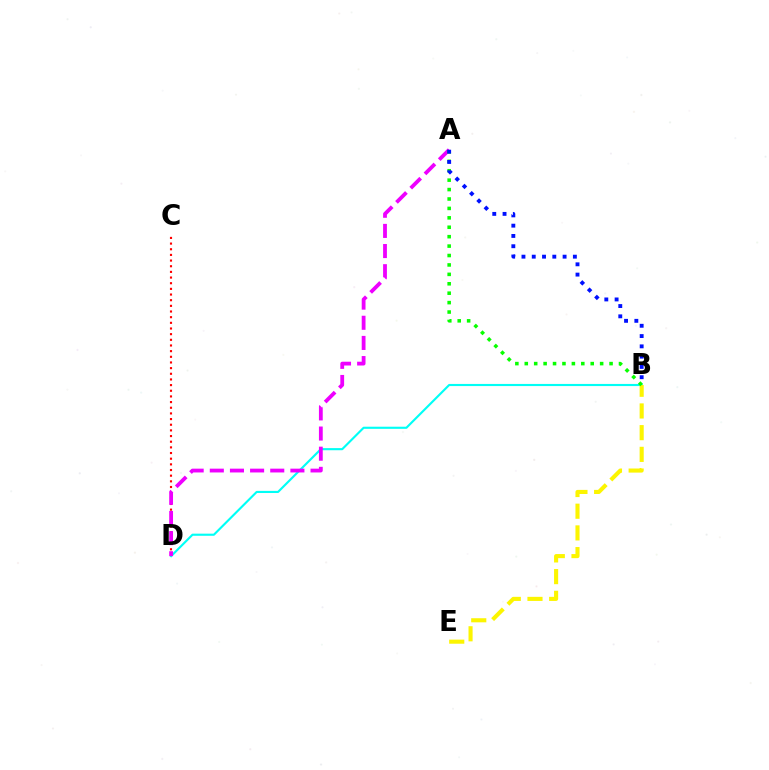{('C', 'D'): [{'color': '#ff0000', 'line_style': 'dotted', 'thickness': 1.54}], ('B', 'D'): [{'color': '#00fff6', 'line_style': 'solid', 'thickness': 1.53}], ('A', 'D'): [{'color': '#ee00ff', 'line_style': 'dashed', 'thickness': 2.74}], ('B', 'E'): [{'color': '#fcf500', 'line_style': 'dashed', 'thickness': 2.95}], ('A', 'B'): [{'color': '#08ff00', 'line_style': 'dotted', 'thickness': 2.56}, {'color': '#0010ff', 'line_style': 'dotted', 'thickness': 2.79}]}